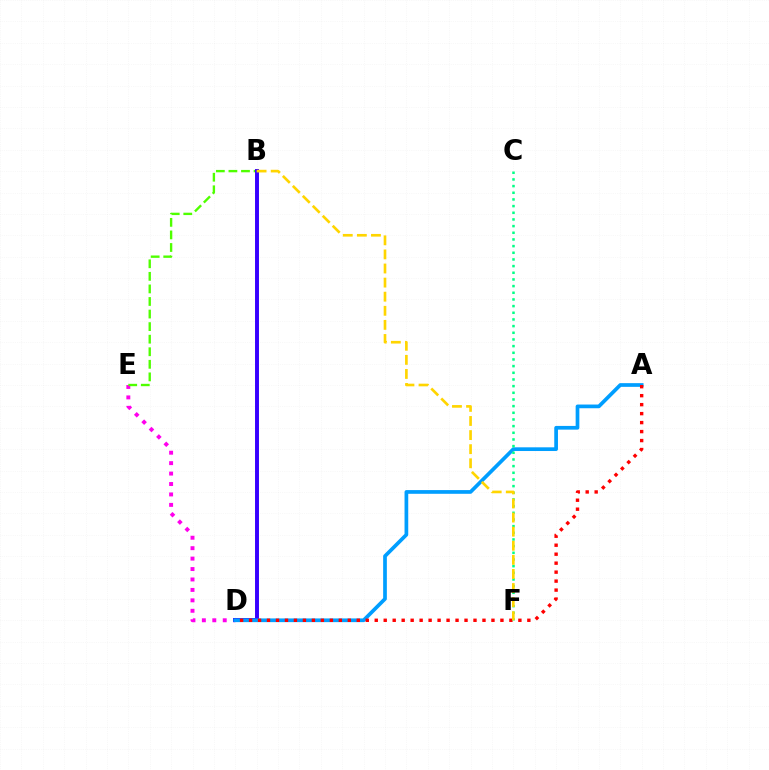{('D', 'E'): [{'color': '#ff00ed', 'line_style': 'dotted', 'thickness': 2.83}], ('B', 'E'): [{'color': '#4fff00', 'line_style': 'dashed', 'thickness': 1.71}], ('B', 'D'): [{'color': '#3700ff', 'line_style': 'solid', 'thickness': 2.84}], ('A', 'D'): [{'color': '#009eff', 'line_style': 'solid', 'thickness': 2.67}, {'color': '#ff0000', 'line_style': 'dotted', 'thickness': 2.44}], ('C', 'F'): [{'color': '#00ff86', 'line_style': 'dotted', 'thickness': 1.81}], ('B', 'F'): [{'color': '#ffd500', 'line_style': 'dashed', 'thickness': 1.91}]}